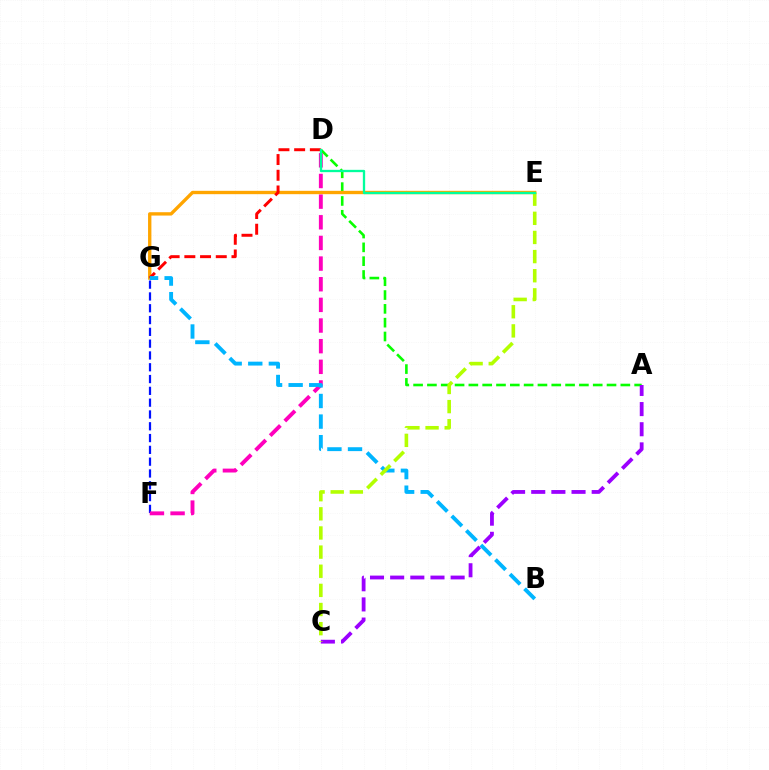{('F', 'G'): [{'color': '#0010ff', 'line_style': 'dashed', 'thickness': 1.6}], ('A', 'D'): [{'color': '#08ff00', 'line_style': 'dashed', 'thickness': 1.88}], ('D', 'F'): [{'color': '#ff00bd', 'line_style': 'dashed', 'thickness': 2.8}], ('E', 'G'): [{'color': '#ffa500', 'line_style': 'solid', 'thickness': 2.41}], ('D', 'G'): [{'color': '#ff0000', 'line_style': 'dashed', 'thickness': 2.13}], ('A', 'C'): [{'color': '#9b00ff', 'line_style': 'dashed', 'thickness': 2.74}], ('B', 'G'): [{'color': '#00b5ff', 'line_style': 'dashed', 'thickness': 2.8}], ('C', 'E'): [{'color': '#b3ff00', 'line_style': 'dashed', 'thickness': 2.6}], ('D', 'E'): [{'color': '#00ff9d', 'line_style': 'solid', 'thickness': 1.67}]}